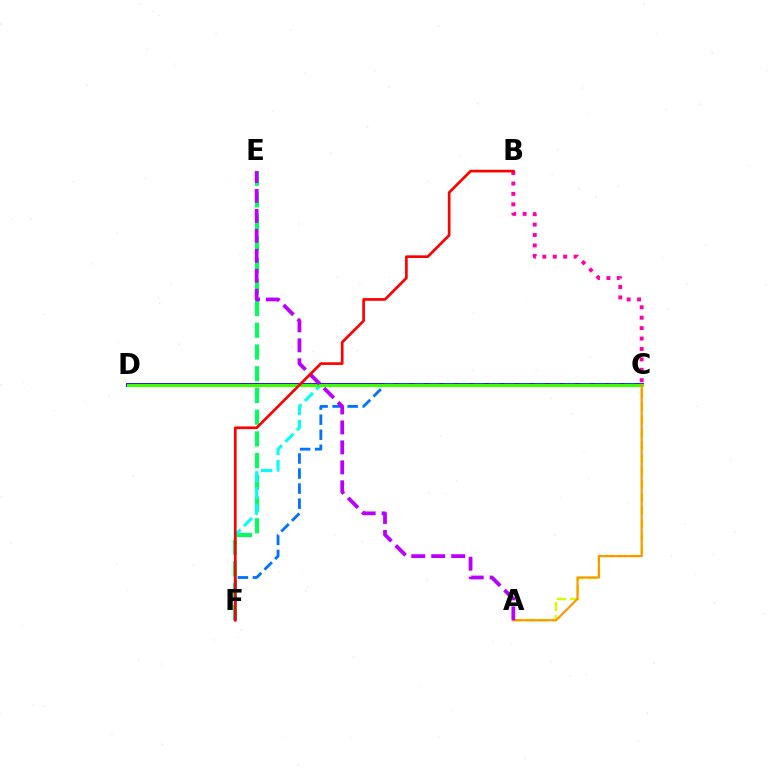{('A', 'C'): [{'color': '#d1ff00', 'line_style': 'dashed', 'thickness': 1.77}, {'color': '#ff9400', 'line_style': 'solid', 'thickness': 1.55}], ('E', 'F'): [{'color': '#00ff5c', 'line_style': 'dashed', 'thickness': 2.95}], ('C', 'F'): [{'color': '#00fff6', 'line_style': 'dashed', 'thickness': 2.21}, {'color': '#0074ff', 'line_style': 'dashed', 'thickness': 2.04}], ('C', 'D'): [{'color': '#2500ff', 'line_style': 'solid', 'thickness': 2.8}, {'color': '#3dff00', 'line_style': 'solid', 'thickness': 2.24}], ('A', 'E'): [{'color': '#b900ff', 'line_style': 'dashed', 'thickness': 2.71}], ('B', 'C'): [{'color': '#ff00ac', 'line_style': 'dotted', 'thickness': 2.83}], ('B', 'F'): [{'color': '#ff0000', 'line_style': 'solid', 'thickness': 1.93}]}